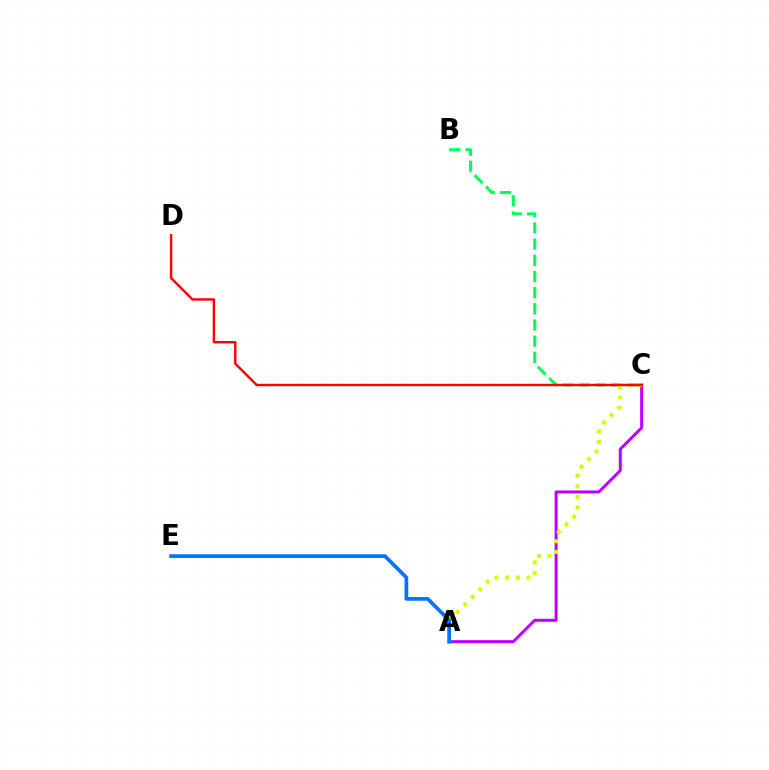{('A', 'C'): [{'color': '#b900ff', 'line_style': 'solid', 'thickness': 2.15}, {'color': '#d1ff00', 'line_style': 'dotted', 'thickness': 2.89}], ('B', 'C'): [{'color': '#00ff5c', 'line_style': 'dashed', 'thickness': 2.2}], ('A', 'E'): [{'color': '#0074ff', 'line_style': 'solid', 'thickness': 2.68}], ('C', 'D'): [{'color': '#ff0000', 'line_style': 'solid', 'thickness': 1.74}]}